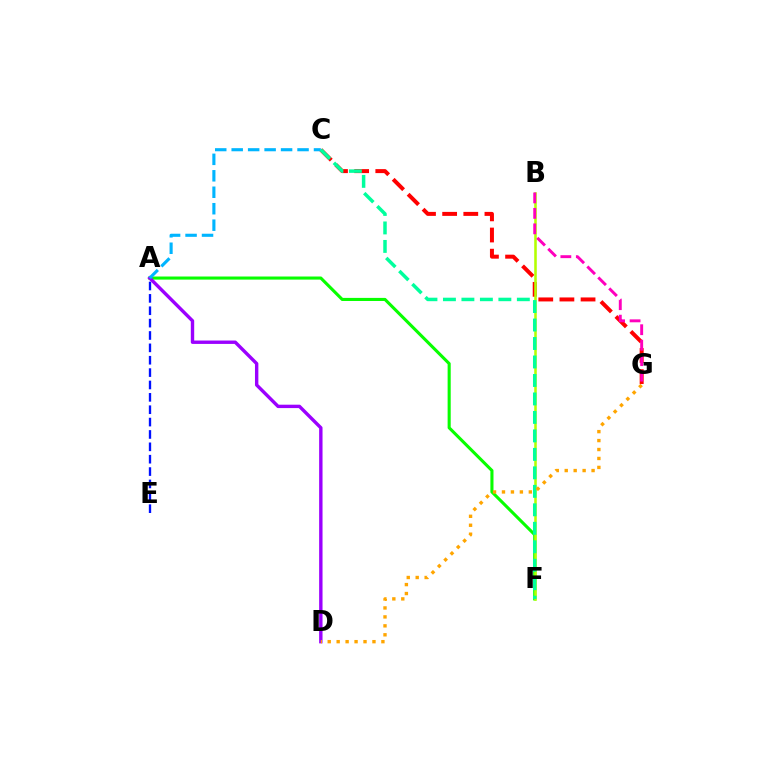{('A', 'E'): [{'color': '#0010ff', 'line_style': 'dashed', 'thickness': 1.68}], ('A', 'F'): [{'color': '#08ff00', 'line_style': 'solid', 'thickness': 2.22}], ('C', 'G'): [{'color': '#ff0000', 'line_style': 'dashed', 'thickness': 2.87}], ('A', 'D'): [{'color': '#9b00ff', 'line_style': 'solid', 'thickness': 2.44}], ('B', 'F'): [{'color': '#b3ff00', 'line_style': 'solid', 'thickness': 1.84}], ('A', 'C'): [{'color': '#00b5ff', 'line_style': 'dashed', 'thickness': 2.24}], ('B', 'G'): [{'color': '#ff00bd', 'line_style': 'dashed', 'thickness': 2.1}], ('C', 'F'): [{'color': '#00ff9d', 'line_style': 'dashed', 'thickness': 2.51}], ('D', 'G'): [{'color': '#ffa500', 'line_style': 'dotted', 'thickness': 2.43}]}